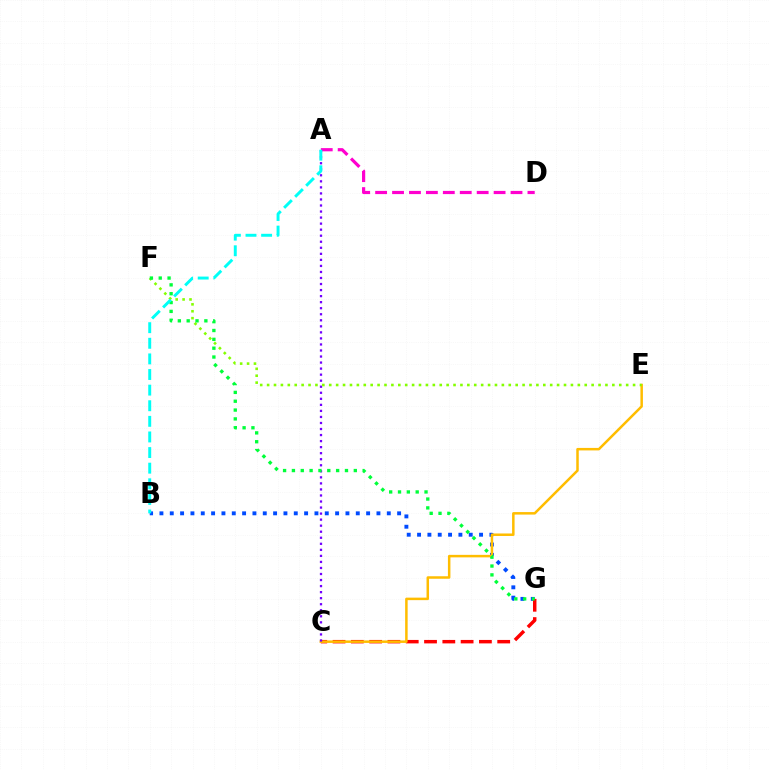{('B', 'G'): [{'color': '#004bff', 'line_style': 'dotted', 'thickness': 2.81}], ('C', 'G'): [{'color': '#ff0000', 'line_style': 'dashed', 'thickness': 2.49}], ('C', 'E'): [{'color': '#ffbd00', 'line_style': 'solid', 'thickness': 1.8}], ('A', 'D'): [{'color': '#ff00cf', 'line_style': 'dashed', 'thickness': 2.3}], ('A', 'C'): [{'color': '#7200ff', 'line_style': 'dotted', 'thickness': 1.64}], ('E', 'F'): [{'color': '#84ff00', 'line_style': 'dotted', 'thickness': 1.88}], ('F', 'G'): [{'color': '#00ff39', 'line_style': 'dotted', 'thickness': 2.4}], ('A', 'B'): [{'color': '#00fff6', 'line_style': 'dashed', 'thickness': 2.12}]}